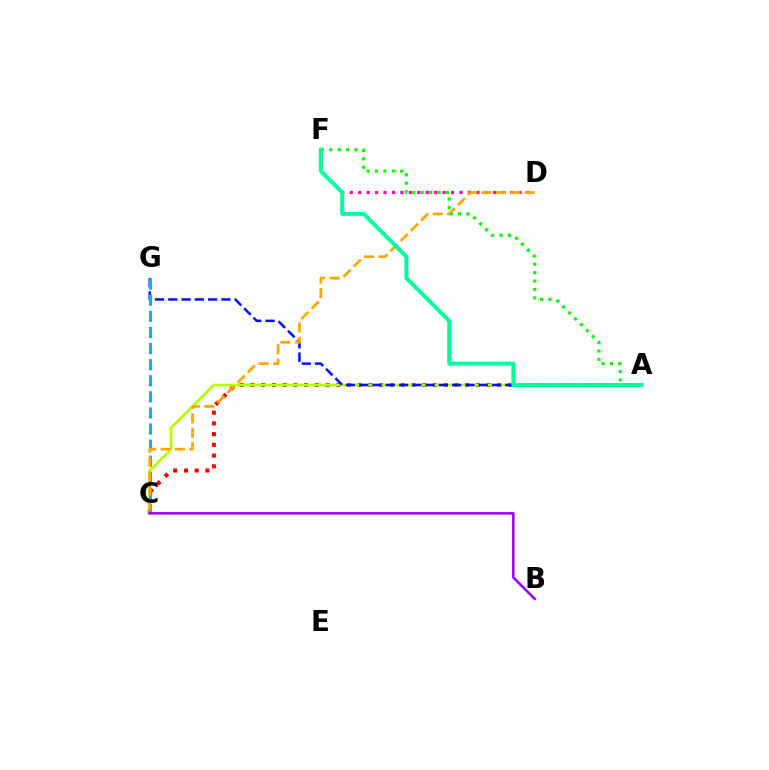{('A', 'C'): [{'color': '#ff0000', 'line_style': 'dotted', 'thickness': 2.92}, {'color': '#b3ff00', 'line_style': 'solid', 'thickness': 1.97}], ('A', 'G'): [{'color': '#0010ff', 'line_style': 'dashed', 'thickness': 1.8}], ('C', 'G'): [{'color': '#00b5ff', 'line_style': 'dashed', 'thickness': 2.19}], ('D', 'F'): [{'color': '#ff00bd', 'line_style': 'dotted', 'thickness': 2.29}], ('C', 'D'): [{'color': '#ffa500', 'line_style': 'dashed', 'thickness': 1.96}], ('B', 'C'): [{'color': '#9b00ff', 'line_style': 'solid', 'thickness': 1.83}], ('A', 'F'): [{'color': '#08ff00', 'line_style': 'dotted', 'thickness': 2.28}, {'color': '#00ff9d', 'line_style': 'solid', 'thickness': 2.85}]}